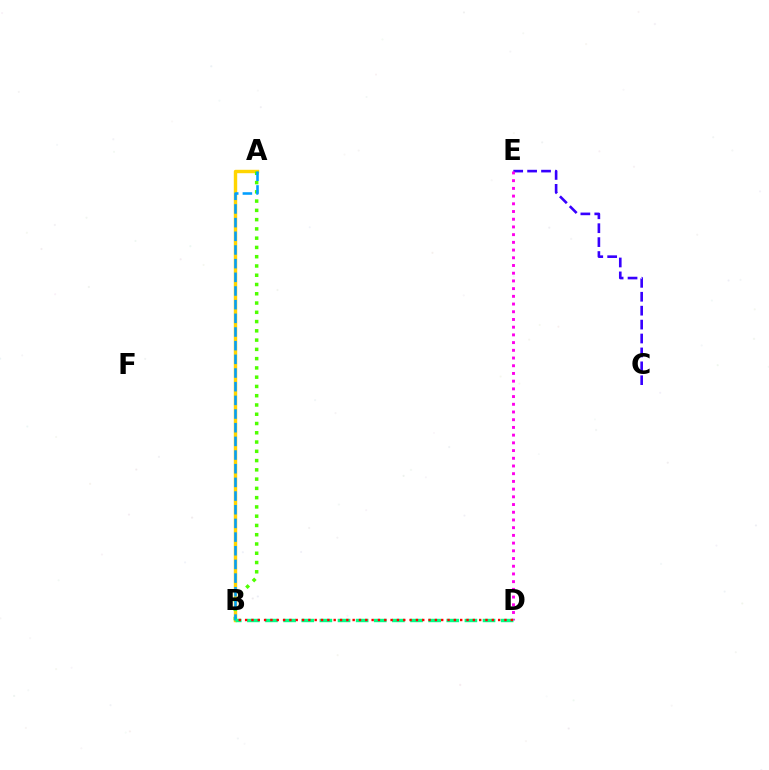{('C', 'E'): [{'color': '#3700ff', 'line_style': 'dashed', 'thickness': 1.89}], ('A', 'B'): [{'color': '#ffd500', 'line_style': 'solid', 'thickness': 2.46}, {'color': '#4fff00', 'line_style': 'dotted', 'thickness': 2.52}, {'color': '#009eff', 'line_style': 'dashed', 'thickness': 1.86}], ('D', 'E'): [{'color': '#ff00ed', 'line_style': 'dotted', 'thickness': 2.1}], ('B', 'D'): [{'color': '#00ff86', 'line_style': 'dashed', 'thickness': 2.46}, {'color': '#ff0000', 'line_style': 'dotted', 'thickness': 1.72}]}